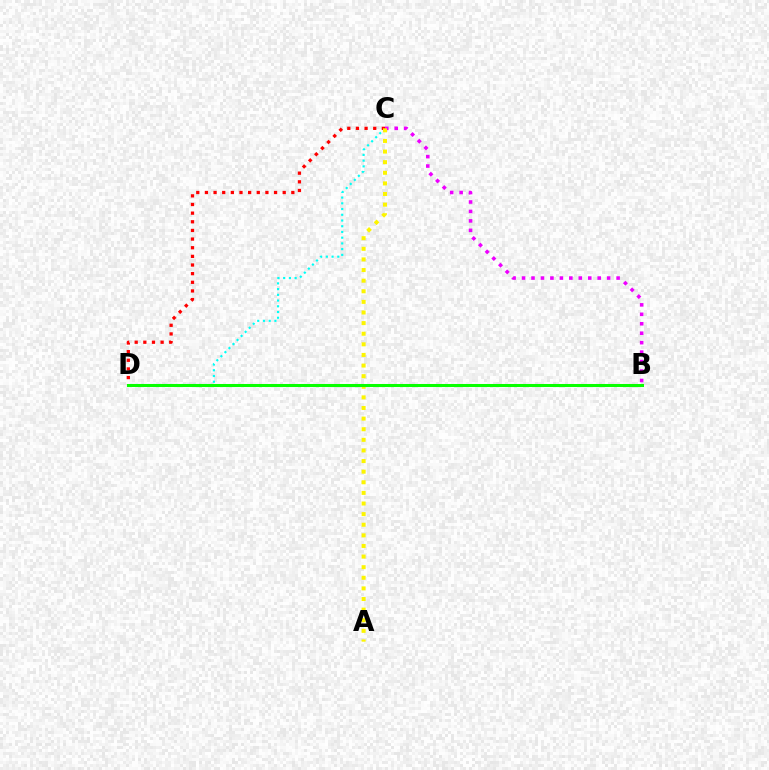{('C', 'D'): [{'color': '#00fff6', 'line_style': 'dotted', 'thickness': 1.56}, {'color': '#ff0000', 'line_style': 'dotted', 'thickness': 2.35}], ('B', 'C'): [{'color': '#ee00ff', 'line_style': 'dotted', 'thickness': 2.57}], ('B', 'D'): [{'color': '#0010ff', 'line_style': 'dashed', 'thickness': 2.05}, {'color': '#08ff00', 'line_style': 'solid', 'thickness': 2.19}], ('A', 'C'): [{'color': '#fcf500', 'line_style': 'dotted', 'thickness': 2.88}]}